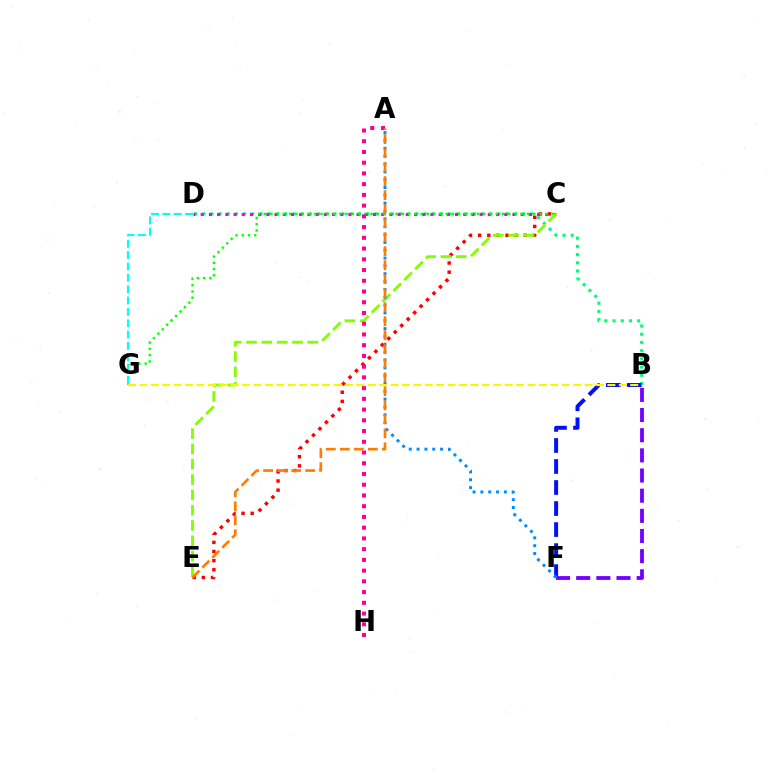{('B', 'D'): [{'color': '#00ff74', 'line_style': 'dotted', 'thickness': 2.23}], ('B', 'F'): [{'color': '#0010ff', 'line_style': 'dashed', 'thickness': 2.86}, {'color': '#7200ff', 'line_style': 'dashed', 'thickness': 2.74}], ('C', 'D'): [{'color': '#ee00ff', 'line_style': 'dotted', 'thickness': 2.23}], ('C', 'E'): [{'color': '#ff0000', 'line_style': 'dotted', 'thickness': 2.48}, {'color': '#84ff00', 'line_style': 'dashed', 'thickness': 2.08}], ('C', 'G'): [{'color': '#08ff00', 'line_style': 'dotted', 'thickness': 1.7}], ('D', 'G'): [{'color': '#00fff6', 'line_style': 'dashed', 'thickness': 1.54}], ('A', 'F'): [{'color': '#008cff', 'line_style': 'dotted', 'thickness': 2.13}], ('B', 'G'): [{'color': '#fcf500', 'line_style': 'dashed', 'thickness': 1.55}], ('A', 'H'): [{'color': '#ff0094', 'line_style': 'dotted', 'thickness': 2.92}], ('A', 'E'): [{'color': '#ff7c00', 'line_style': 'dashed', 'thickness': 1.9}]}